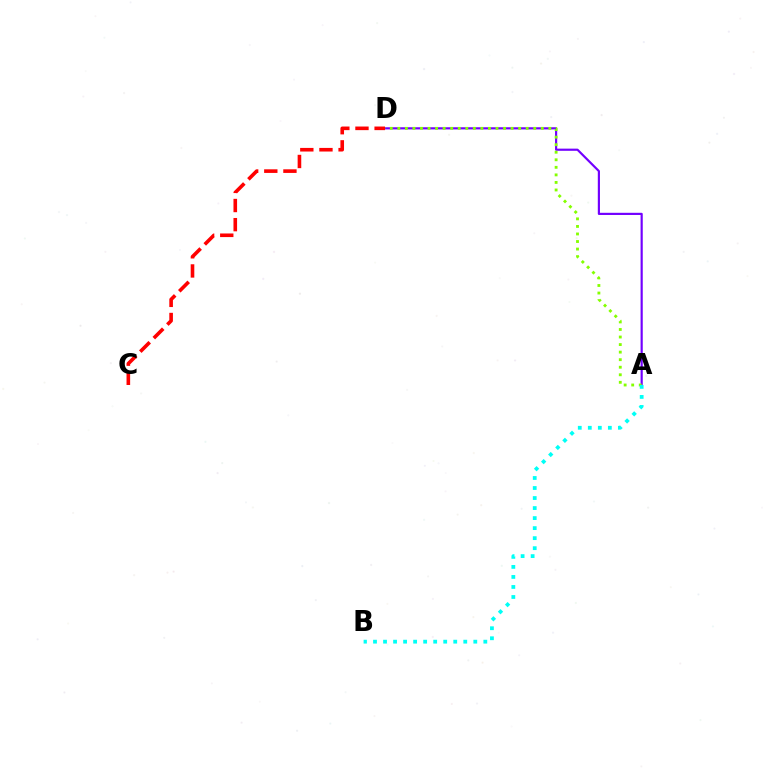{('A', 'D'): [{'color': '#7200ff', 'line_style': 'solid', 'thickness': 1.57}, {'color': '#84ff00', 'line_style': 'dotted', 'thickness': 2.05}], ('C', 'D'): [{'color': '#ff0000', 'line_style': 'dashed', 'thickness': 2.6}], ('A', 'B'): [{'color': '#00fff6', 'line_style': 'dotted', 'thickness': 2.72}]}